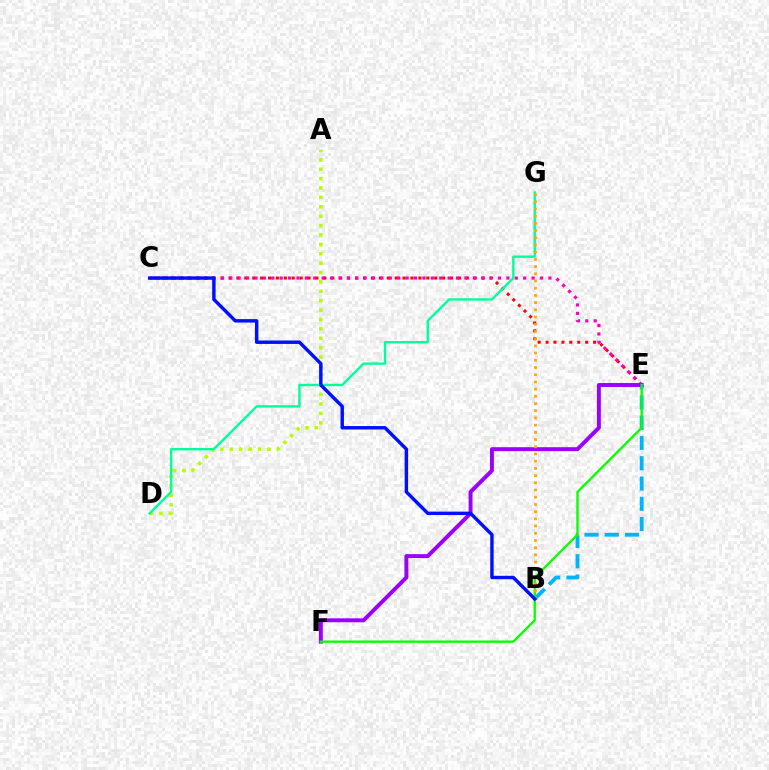{('C', 'E'): [{'color': '#ff0000', 'line_style': 'dotted', 'thickness': 2.15}, {'color': '#ff00bd', 'line_style': 'dotted', 'thickness': 2.28}], ('B', 'E'): [{'color': '#00b5ff', 'line_style': 'dashed', 'thickness': 2.75}], ('A', 'D'): [{'color': '#b3ff00', 'line_style': 'dotted', 'thickness': 2.55}], ('E', 'F'): [{'color': '#9b00ff', 'line_style': 'solid', 'thickness': 2.83}, {'color': '#08ff00', 'line_style': 'solid', 'thickness': 1.69}], ('D', 'G'): [{'color': '#00ff9d', 'line_style': 'solid', 'thickness': 1.72}], ('B', 'G'): [{'color': '#ffa500', 'line_style': 'dotted', 'thickness': 1.96}], ('B', 'C'): [{'color': '#0010ff', 'line_style': 'solid', 'thickness': 2.47}]}